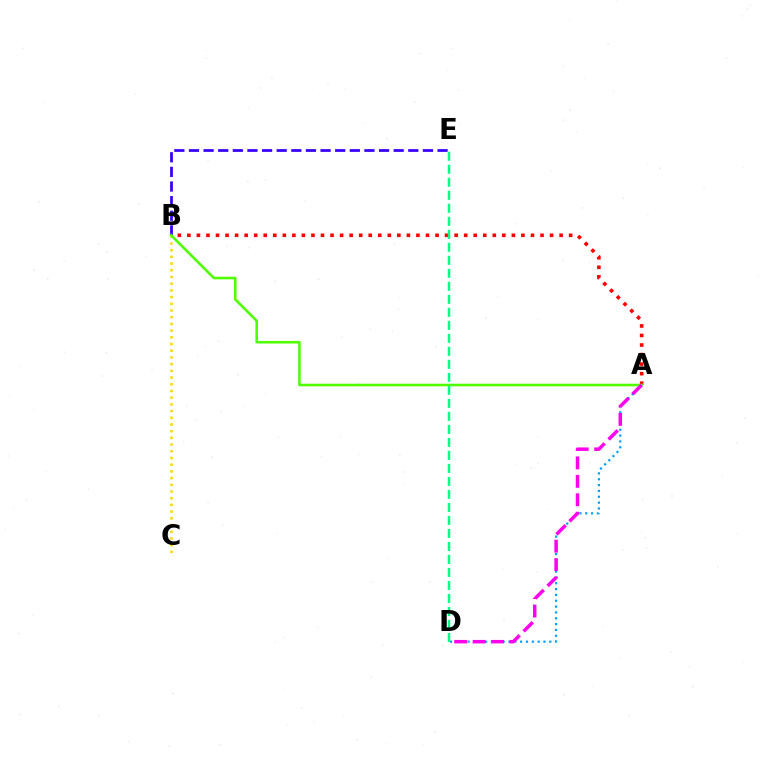{('A', 'B'): [{'color': '#ff0000', 'line_style': 'dotted', 'thickness': 2.59}, {'color': '#4fff00', 'line_style': 'solid', 'thickness': 1.84}], ('B', 'E'): [{'color': '#3700ff', 'line_style': 'dashed', 'thickness': 1.99}], ('A', 'D'): [{'color': '#009eff', 'line_style': 'dotted', 'thickness': 1.59}, {'color': '#ff00ed', 'line_style': 'dashed', 'thickness': 2.5}], ('B', 'C'): [{'color': '#ffd500', 'line_style': 'dotted', 'thickness': 1.82}], ('D', 'E'): [{'color': '#00ff86', 'line_style': 'dashed', 'thickness': 1.77}]}